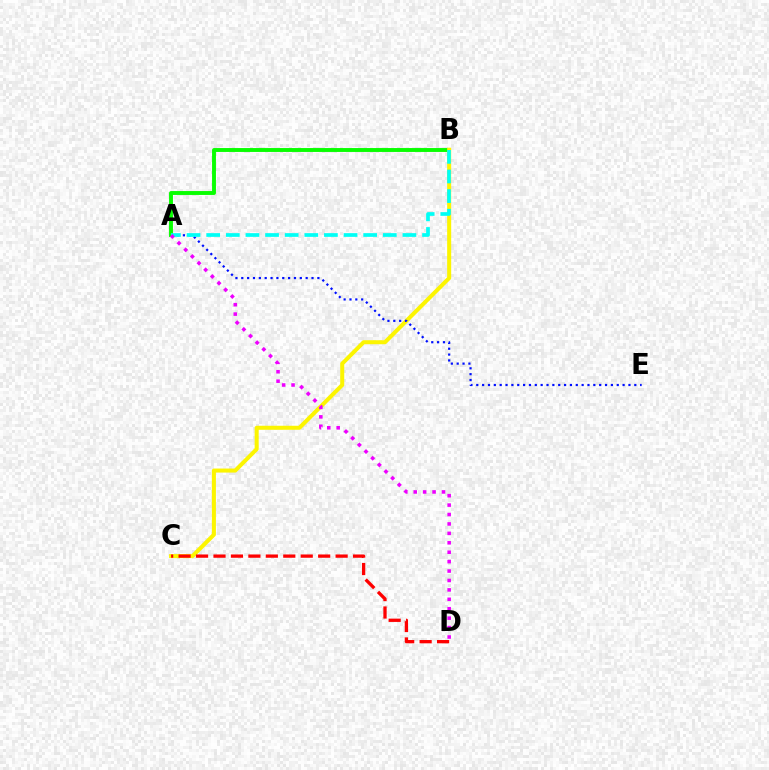{('A', 'B'): [{'color': '#08ff00', 'line_style': 'solid', 'thickness': 2.81}, {'color': '#00fff6', 'line_style': 'dashed', 'thickness': 2.67}], ('B', 'C'): [{'color': '#fcf500', 'line_style': 'solid', 'thickness': 2.9}], ('A', 'E'): [{'color': '#0010ff', 'line_style': 'dotted', 'thickness': 1.59}], ('A', 'D'): [{'color': '#ee00ff', 'line_style': 'dotted', 'thickness': 2.56}], ('C', 'D'): [{'color': '#ff0000', 'line_style': 'dashed', 'thickness': 2.37}]}